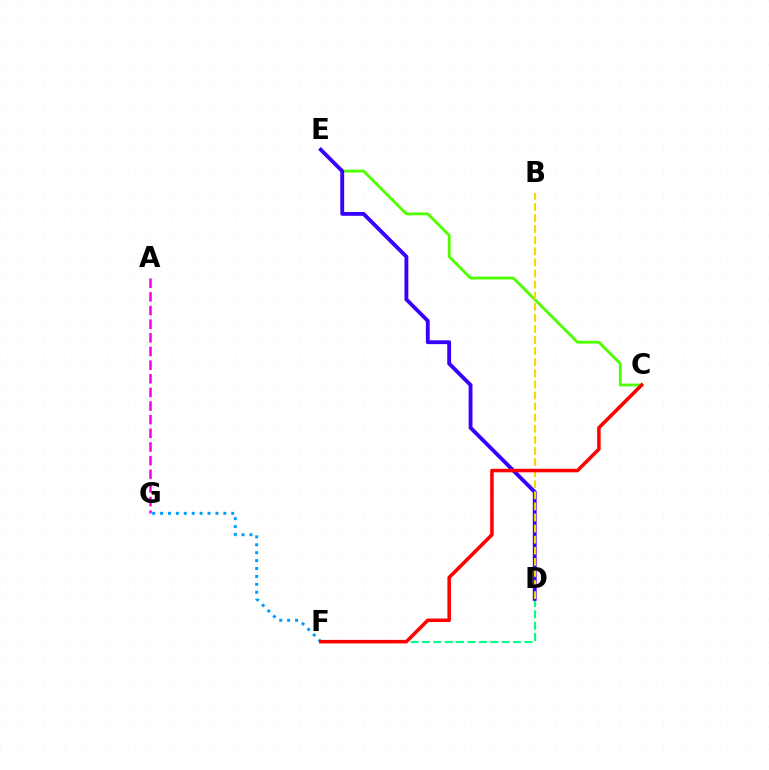{('D', 'F'): [{'color': '#00ff86', 'line_style': 'dashed', 'thickness': 1.55}], ('C', 'E'): [{'color': '#4fff00', 'line_style': 'solid', 'thickness': 2.03}], ('A', 'G'): [{'color': '#ff00ed', 'line_style': 'dashed', 'thickness': 1.85}], ('D', 'E'): [{'color': '#3700ff', 'line_style': 'solid', 'thickness': 2.77}], ('F', 'G'): [{'color': '#009eff', 'line_style': 'dotted', 'thickness': 2.15}], ('B', 'D'): [{'color': '#ffd500', 'line_style': 'dashed', 'thickness': 1.51}], ('C', 'F'): [{'color': '#ff0000', 'line_style': 'solid', 'thickness': 2.54}]}